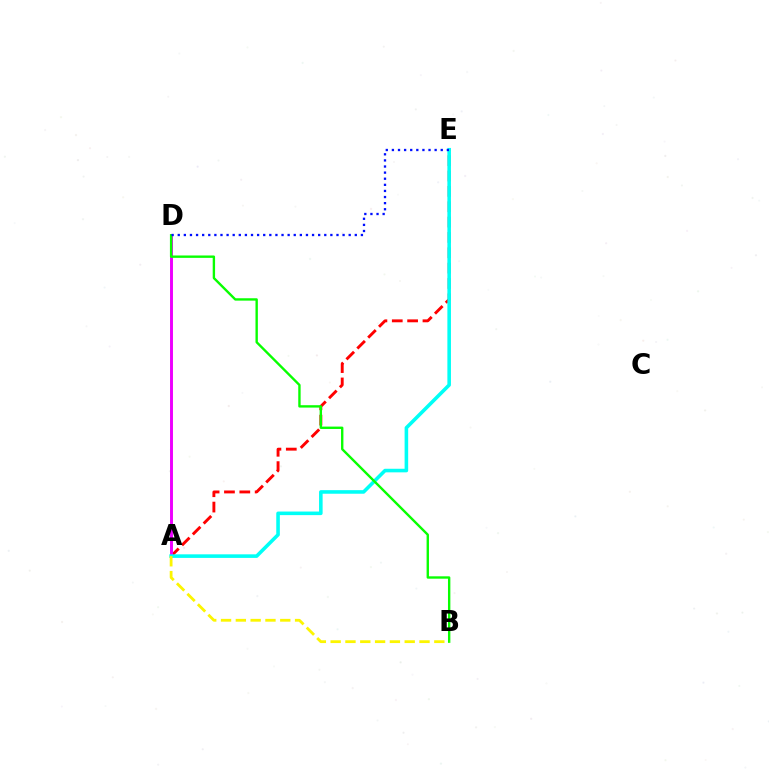{('A', 'E'): [{'color': '#ff0000', 'line_style': 'dashed', 'thickness': 2.09}, {'color': '#00fff6', 'line_style': 'solid', 'thickness': 2.57}], ('A', 'D'): [{'color': '#ee00ff', 'line_style': 'solid', 'thickness': 2.11}], ('B', 'D'): [{'color': '#08ff00', 'line_style': 'solid', 'thickness': 1.71}], ('A', 'B'): [{'color': '#fcf500', 'line_style': 'dashed', 'thickness': 2.01}], ('D', 'E'): [{'color': '#0010ff', 'line_style': 'dotted', 'thickness': 1.66}]}